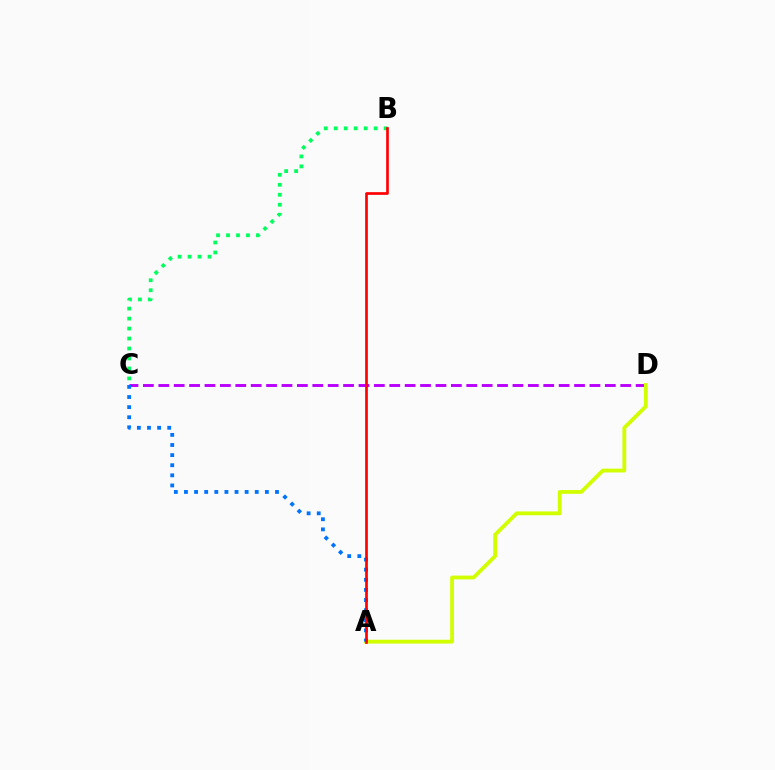{('C', 'D'): [{'color': '#b900ff', 'line_style': 'dashed', 'thickness': 2.09}], ('A', 'D'): [{'color': '#d1ff00', 'line_style': 'solid', 'thickness': 2.75}], ('A', 'C'): [{'color': '#0074ff', 'line_style': 'dotted', 'thickness': 2.75}], ('B', 'C'): [{'color': '#00ff5c', 'line_style': 'dotted', 'thickness': 2.71}], ('A', 'B'): [{'color': '#ff0000', 'line_style': 'solid', 'thickness': 1.93}]}